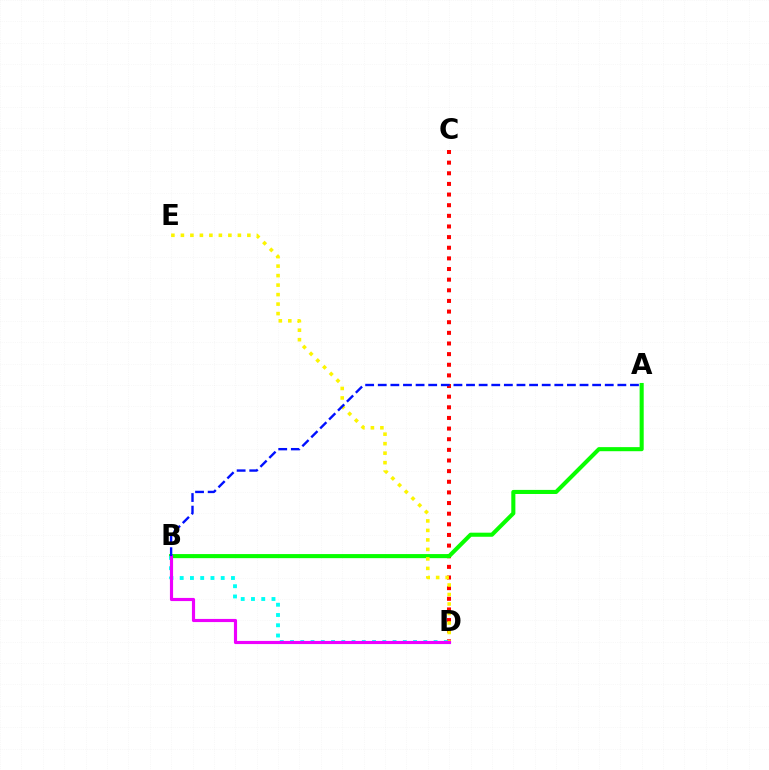{('C', 'D'): [{'color': '#ff0000', 'line_style': 'dotted', 'thickness': 2.89}], ('A', 'B'): [{'color': '#08ff00', 'line_style': 'solid', 'thickness': 2.94}, {'color': '#0010ff', 'line_style': 'dashed', 'thickness': 1.71}], ('D', 'E'): [{'color': '#fcf500', 'line_style': 'dotted', 'thickness': 2.58}], ('B', 'D'): [{'color': '#00fff6', 'line_style': 'dotted', 'thickness': 2.79}, {'color': '#ee00ff', 'line_style': 'solid', 'thickness': 2.27}]}